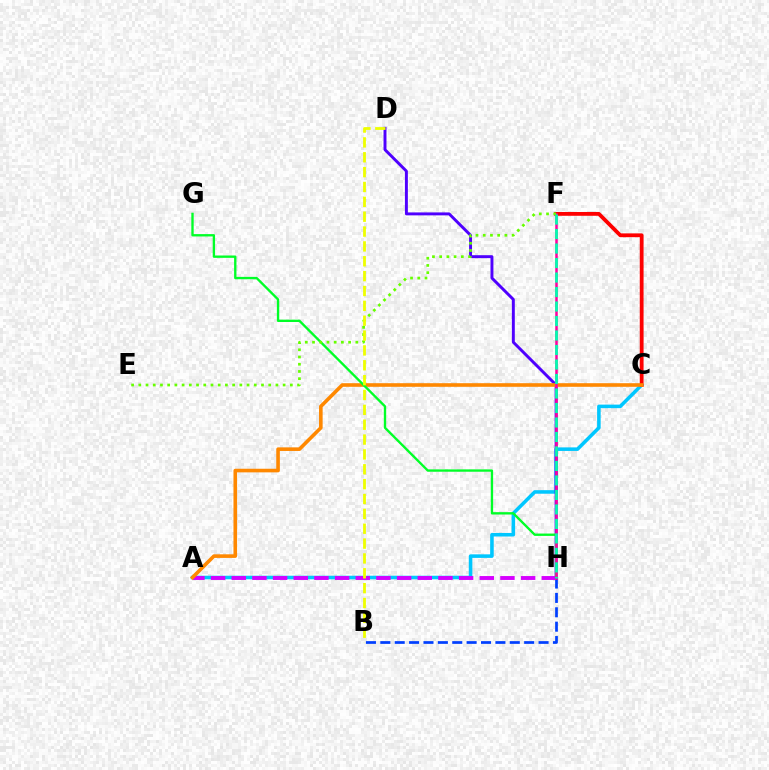{('A', 'C'): [{'color': '#00c7ff', 'line_style': 'solid', 'thickness': 2.56}, {'color': '#ff8800', 'line_style': 'solid', 'thickness': 2.6}], ('D', 'H'): [{'color': '#4f00ff', 'line_style': 'solid', 'thickness': 2.12}], ('C', 'F'): [{'color': '#ff0000', 'line_style': 'solid', 'thickness': 2.74}], ('B', 'H'): [{'color': '#003fff', 'line_style': 'dashed', 'thickness': 1.95}], ('A', 'H'): [{'color': '#d600ff', 'line_style': 'dashed', 'thickness': 2.81}], ('G', 'H'): [{'color': '#00ff27', 'line_style': 'solid', 'thickness': 1.69}], ('F', 'H'): [{'color': '#ff00a0', 'line_style': 'solid', 'thickness': 1.81}, {'color': '#00ffaf', 'line_style': 'dashed', 'thickness': 1.97}], ('E', 'F'): [{'color': '#66ff00', 'line_style': 'dotted', 'thickness': 1.96}], ('B', 'D'): [{'color': '#eeff00', 'line_style': 'dashed', 'thickness': 2.02}]}